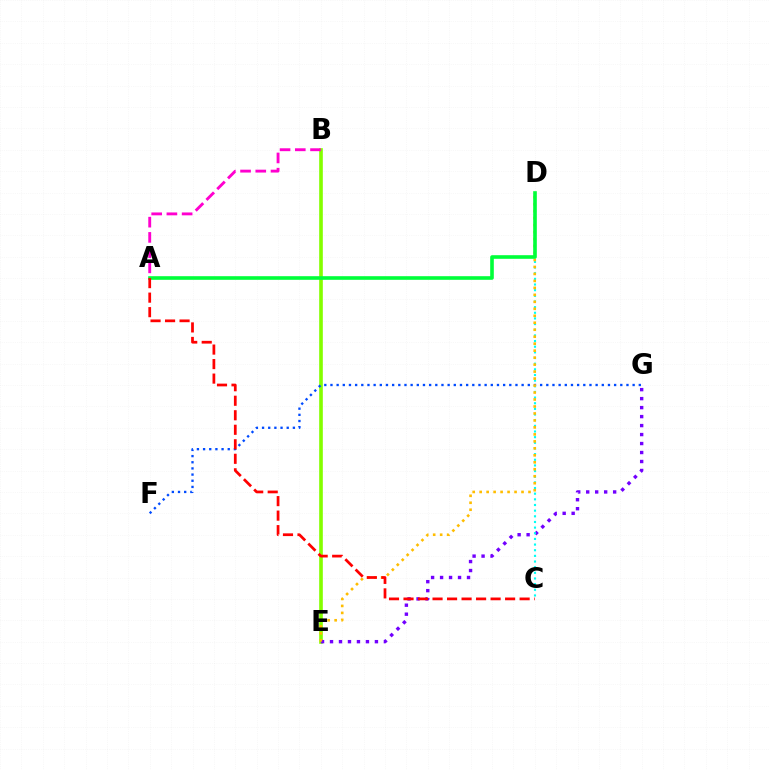{('B', 'E'): [{'color': '#84ff00', 'line_style': 'solid', 'thickness': 2.62}], ('A', 'B'): [{'color': '#ff00cf', 'line_style': 'dashed', 'thickness': 2.07}], ('F', 'G'): [{'color': '#004bff', 'line_style': 'dotted', 'thickness': 1.68}], ('E', 'G'): [{'color': '#7200ff', 'line_style': 'dotted', 'thickness': 2.44}], ('C', 'D'): [{'color': '#00fff6', 'line_style': 'dotted', 'thickness': 1.54}], ('D', 'E'): [{'color': '#ffbd00', 'line_style': 'dotted', 'thickness': 1.9}], ('A', 'D'): [{'color': '#00ff39', 'line_style': 'solid', 'thickness': 2.6}], ('A', 'C'): [{'color': '#ff0000', 'line_style': 'dashed', 'thickness': 1.97}]}